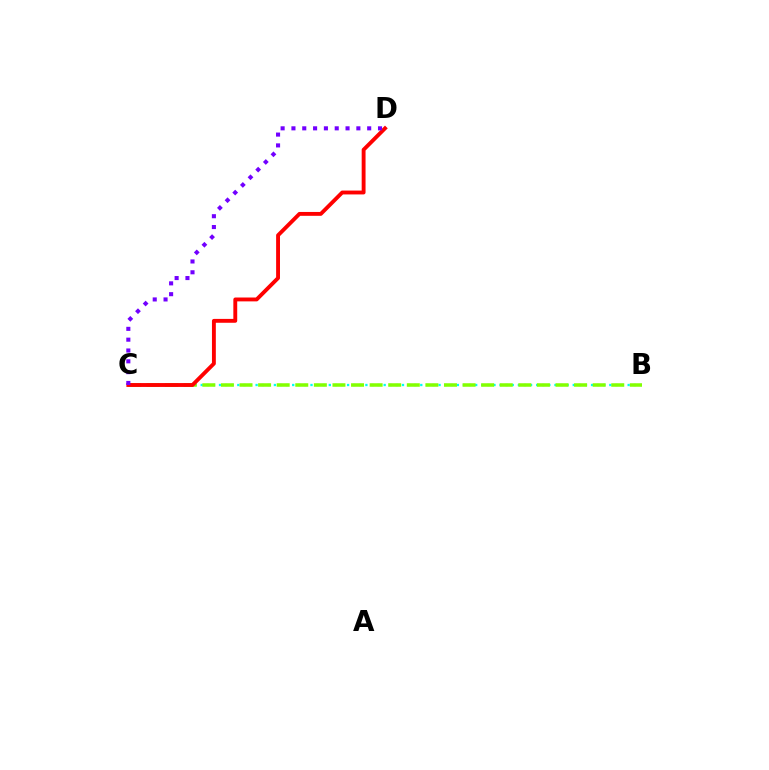{('B', 'C'): [{'color': '#00fff6', 'line_style': 'dotted', 'thickness': 1.66}, {'color': '#84ff00', 'line_style': 'dashed', 'thickness': 2.53}], ('C', 'D'): [{'color': '#ff0000', 'line_style': 'solid', 'thickness': 2.79}, {'color': '#7200ff', 'line_style': 'dotted', 'thickness': 2.94}]}